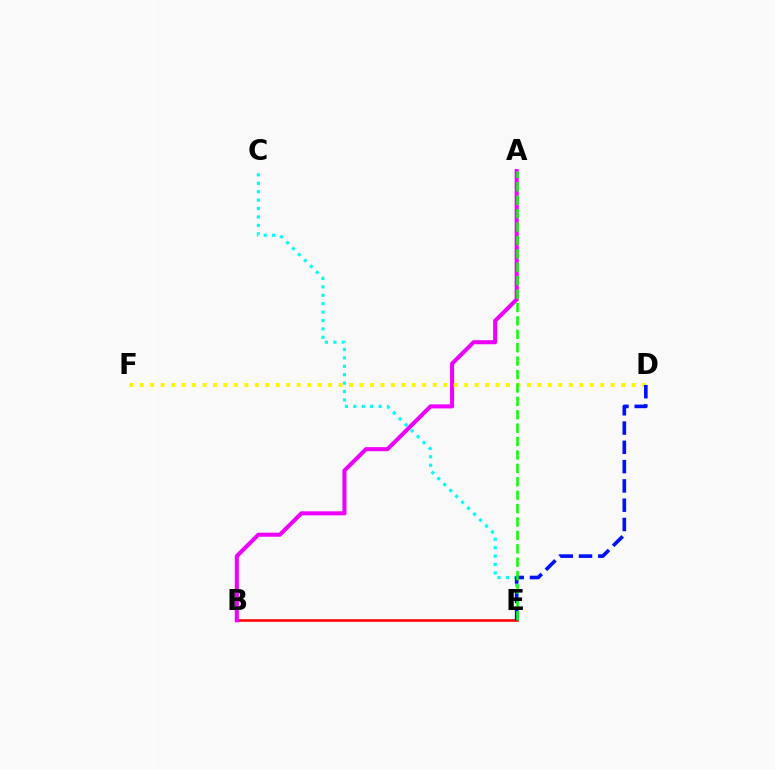{('C', 'E'): [{'color': '#00fff6', 'line_style': 'dotted', 'thickness': 2.29}], ('B', 'E'): [{'color': '#ff0000', 'line_style': 'solid', 'thickness': 1.85}], ('A', 'B'): [{'color': '#ee00ff', 'line_style': 'solid', 'thickness': 2.92}], ('D', 'F'): [{'color': '#fcf500', 'line_style': 'dotted', 'thickness': 2.84}], ('D', 'E'): [{'color': '#0010ff', 'line_style': 'dashed', 'thickness': 2.62}], ('A', 'E'): [{'color': '#08ff00', 'line_style': 'dashed', 'thickness': 1.82}]}